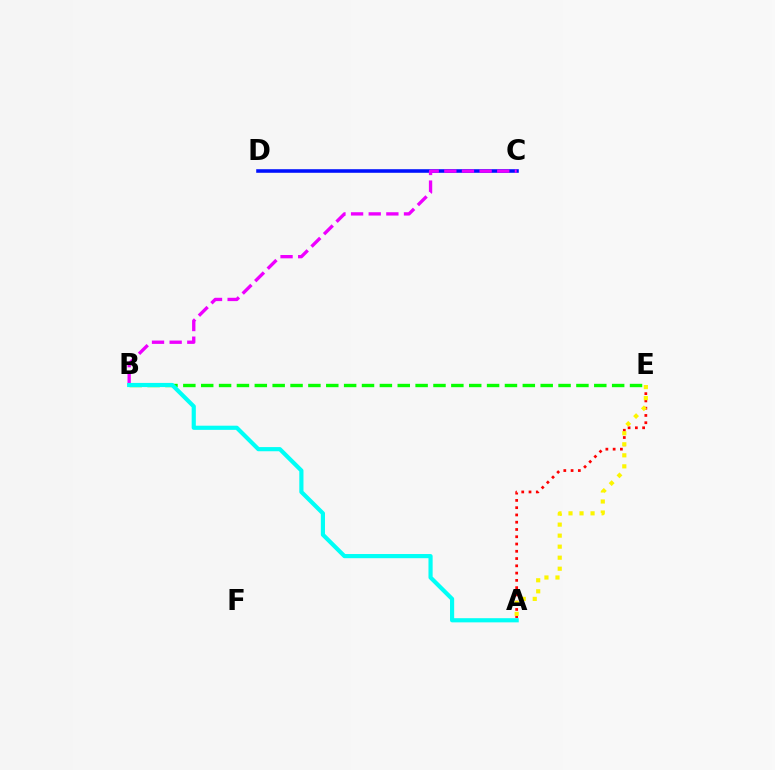{('A', 'E'): [{'color': '#ff0000', 'line_style': 'dotted', 'thickness': 1.97}, {'color': '#fcf500', 'line_style': 'dotted', 'thickness': 3.0}], ('C', 'D'): [{'color': '#0010ff', 'line_style': 'solid', 'thickness': 2.57}], ('B', 'C'): [{'color': '#ee00ff', 'line_style': 'dashed', 'thickness': 2.4}], ('B', 'E'): [{'color': '#08ff00', 'line_style': 'dashed', 'thickness': 2.43}], ('A', 'B'): [{'color': '#00fff6', 'line_style': 'solid', 'thickness': 3.0}]}